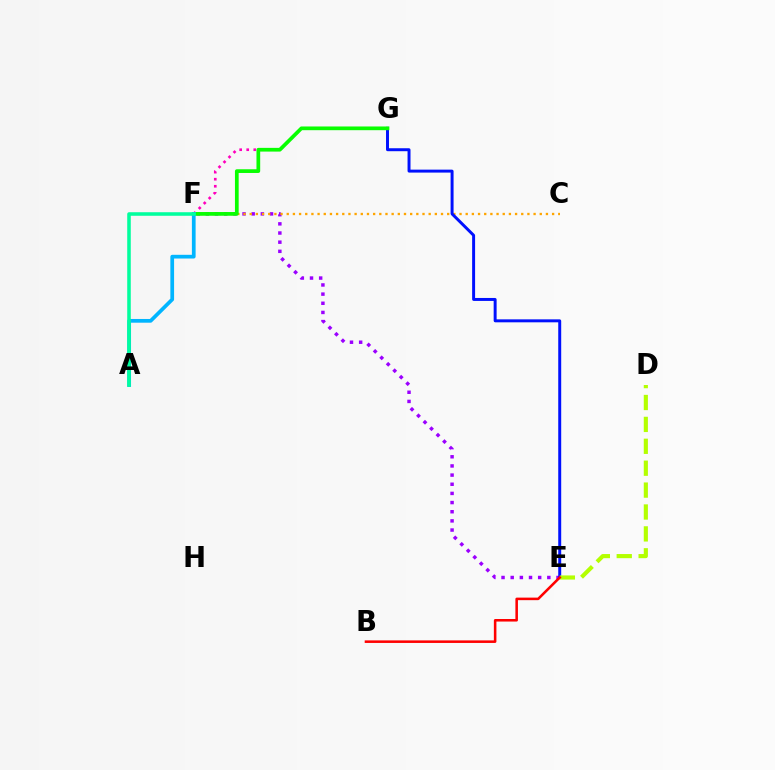{('E', 'F'): [{'color': '#9b00ff', 'line_style': 'dotted', 'thickness': 2.49}], ('F', 'G'): [{'color': '#ff00bd', 'line_style': 'dotted', 'thickness': 1.92}, {'color': '#08ff00', 'line_style': 'solid', 'thickness': 2.68}], ('C', 'F'): [{'color': '#ffa500', 'line_style': 'dotted', 'thickness': 1.68}], ('E', 'G'): [{'color': '#0010ff', 'line_style': 'solid', 'thickness': 2.13}], ('D', 'E'): [{'color': '#b3ff00', 'line_style': 'dashed', 'thickness': 2.98}], ('A', 'F'): [{'color': '#00b5ff', 'line_style': 'solid', 'thickness': 2.68}, {'color': '#00ff9d', 'line_style': 'solid', 'thickness': 2.56}], ('B', 'E'): [{'color': '#ff0000', 'line_style': 'solid', 'thickness': 1.84}]}